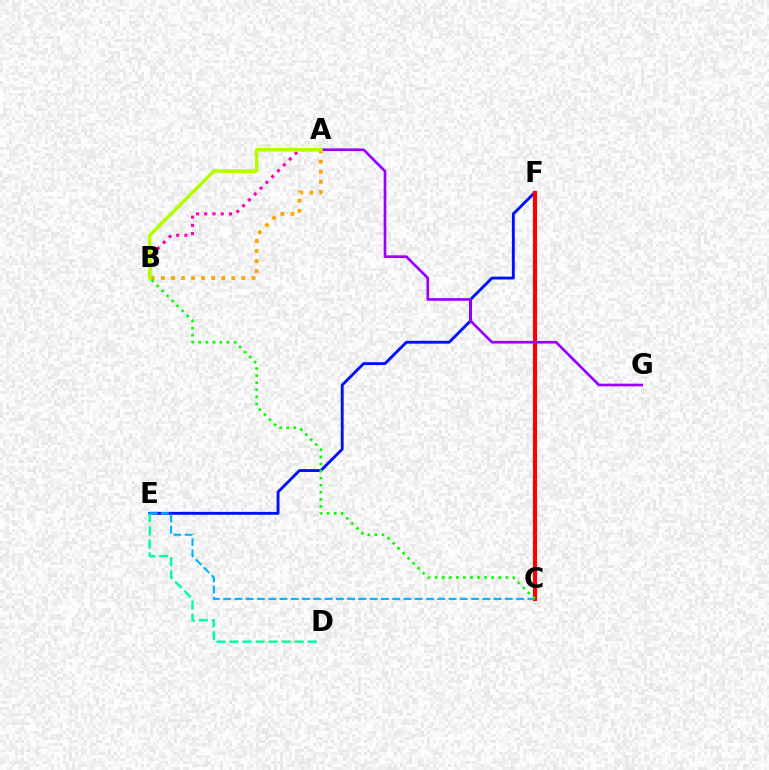{('E', 'F'): [{'color': '#0010ff', 'line_style': 'solid', 'thickness': 2.08}], ('A', 'B'): [{'color': '#ff00bd', 'line_style': 'dotted', 'thickness': 2.24}, {'color': '#ffa500', 'line_style': 'dotted', 'thickness': 2.74}, {'color': '#b3ff00', 'line_style': 'solid', 'thickness': 2.56}], ('C', 'F'): [{'color': '#ff0000', 'line_style': 'solid', 'thickness': 2.98}], ('A', 'G'): [{'color': '#9b00ff', 'line_style': 'solid', 'thickness': 1.91}], ('D', 'E'): [{'color': '#00ff9d', 'line_style': 'dashed', 'thickness': 1.77}], ('C', 'E'): [{'color': '#00b5ff', 'line_style': 'dashed', 'thickness': 1.53}], ('B', 'C'): [{'color': '#08ff00', 'line_style': 'dotted', 'thickness': 1.92}]}